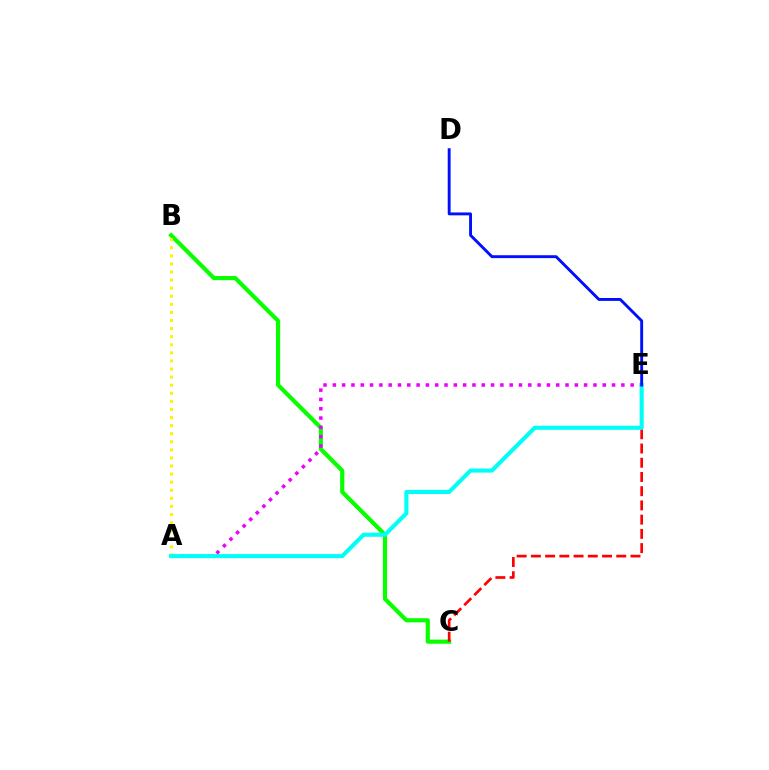{('B', 'C'): [{'color': '#08ff00', 'line_style': 'solid', 'thickness': 2.99}], ('A', 'E'): [{'color': '#ee00ff', 'line_style': 'dotted', 'thickness': 2.53}, {'color': '#00fff6', 'line_style': 'solid', 'thickness': 2.95}], ('C', 'E'): [{'color': '#ff0000', 'line_style': 'dashed', 'thickness': 1.93}], ('A', 'B'): [{'color': '#fcf500', 'line_style': 'dotted', 'thickness': 2.2}], ('D', 'E'): [{'color': '#0010ff', 'line_style': 'solid', 'thickness': 2.09}]}